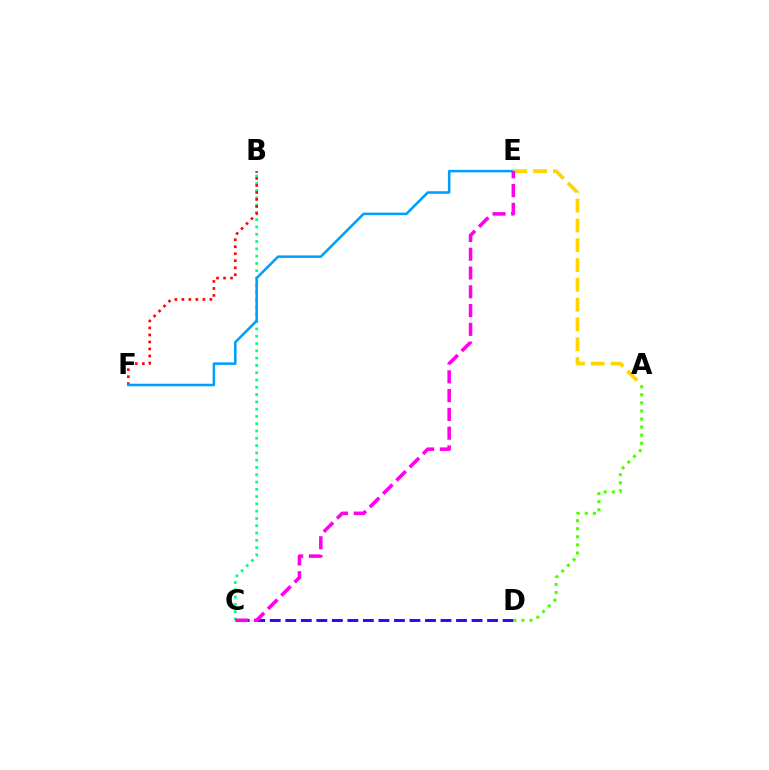{('B', 'C'): [{'color': '#00ff86', 'line_style': 'dotted', 'thickness': 1.98}], ('B', 'F'): [{'color': '#ff0000', 'line_style': 'dotted', 'thickness': 1.9}], ('C', 'D'): [{'color': '#3700ff', 'line_style': 'dashed', 'thickness': 2.11}], ('E', 'F'): [{'color': '#009eff', 'line_style': 'solid', 'thickness': 1.83}], ('A', 'D'): [{'color': '#4fff00', 'line_style': 'dotted', 'thickness': 2.19}], ('A', 'E'): [{'color': '#ffd500', 'line_style': 'dashed', 'thickness': 2.69}], ('C', 'E'): [{'color': '#ff00ed', 'line_style': 'dashed', 'thickness': 2.55}]}